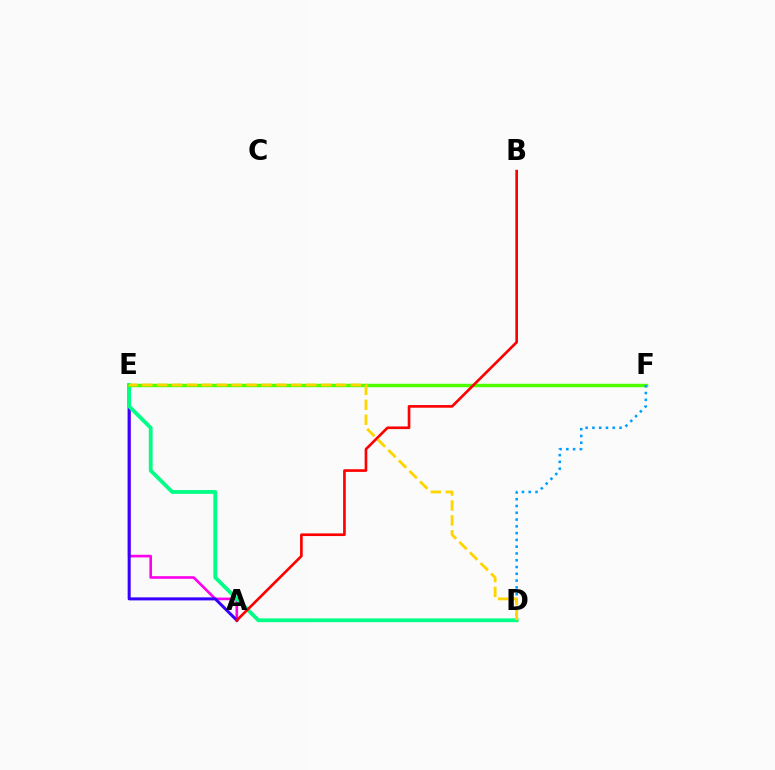{('A', 'E'): [{'color': '#ff00ed', 'line_style': 'solid', 'thickness': 1.9}, {'color': '#3700ff', 'line_style': 'solid', 'thickness': 2.18}], ('D', 'E'): [{'color': '#00ff86', 'line_style': 'solid', 'thickness': 2.74}, {'color': '#ffd500', 'line_style': 'dashed', 'thickness': 2.02}], ('E', 'F'): [{'color': '#4fff00', 'line_style': 'solid', 'thickness': 2.48}], ('D', 'F'): [{'color': '#009eff', 'line_style': 'dotted', 'thickness': 1.84}], ('A', 'B'): [{'color': '#ff0000', 'line_style': 'solid', 'thickness': 1.91}]}